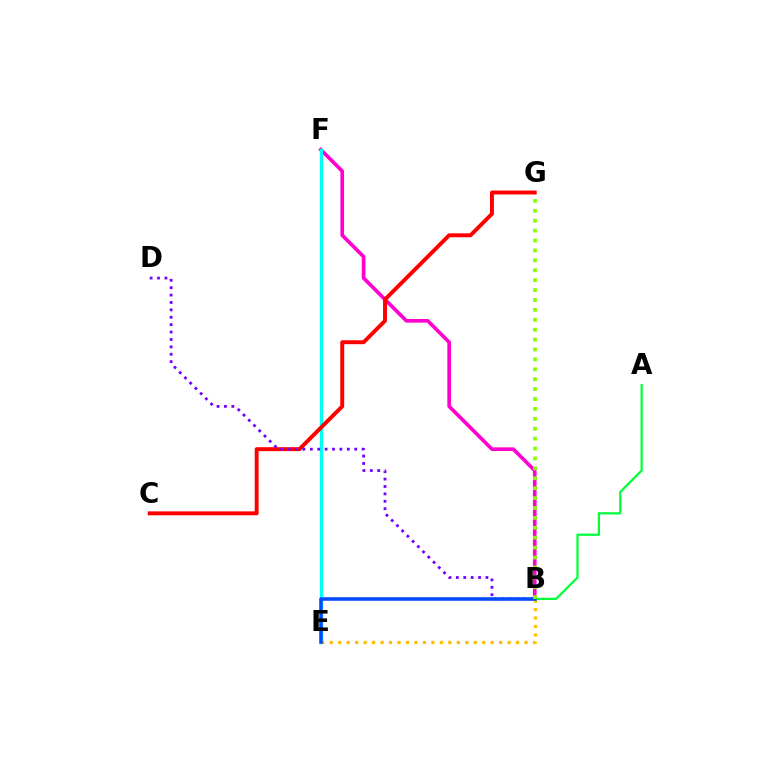{('B', 'F'): [{'color': '#ff00cf', 'line_style': 'solid', 'thickness': 2.62}], ('E', 'F'): [{'color': '#00fff6', 'line_style': 'solid', 'thickness': 2.4}], ('C', 'G'): [{'color': '#ff0000', 'line_style': 'solid', 'thickness': 2.83}], ('B', 'E'): [{'color': '#ffbd00', 'line_style': 'dotted', 'thickness': 2.3}, {'color': '#004bff', 'line_style': 'solid', 'thickness': 2.56}], ('A', 'B'): [{'color': '#00ff39', 'line_style': 'solid', 'thickness': 1.61}], ('B', 'D'): [{'color': '#7200ff', 'line_style': 'dotted', 'thickness': 2.01}], ('B', 'G'): [{'color': '#84ff00', 'line_style': 'dotted', 'thickness': 2.69}]}